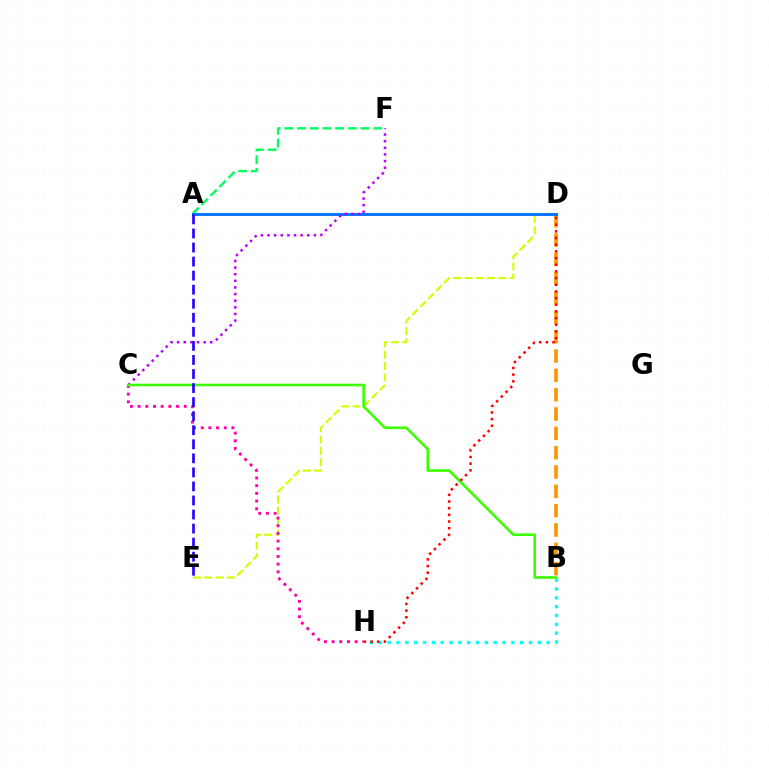{('D', 'E'): [{'color': '#d1ff00', 'line_style': 'dashed', 'thickness': 1.53}], ('B', 'D'): [{'color': '#ff9400', 'line_style': 'dashed', 'thickness': 2.63}], ('B', 'H'): [{'color': '#00fff6', 'line_style': 'dotted', 'thickness': 2.4}], ('A', 'F'): [{'color': '#00ff5c', 'line_style': 'dashed', 'thickness': 1.72}], ('A', 'D'): [{'color': '#0074ff', 'line_style': 'solid', 'thickness': 2.1}], ('C', 'H'): [{'color': '#ff00ac', 'line_style': 'dotted', 'thickness': 2.09}], ('C', 'F'): [{'color': '#b900ff', 'line_style': 'dotted', 'thickness': 1.8}], ('B', 'C'): [{'color': '#3dff00', 'line_style': 'solid', 'thickness': 1.89}], ('D', 'H'): [{'color': '#ff0000', 'line_style': 'dotted', 'thickness': 1.81}], ('A', 'E'): [{'color': '#2500ff', 'line_style': 'dashed', 'thickness': 1.91}]}